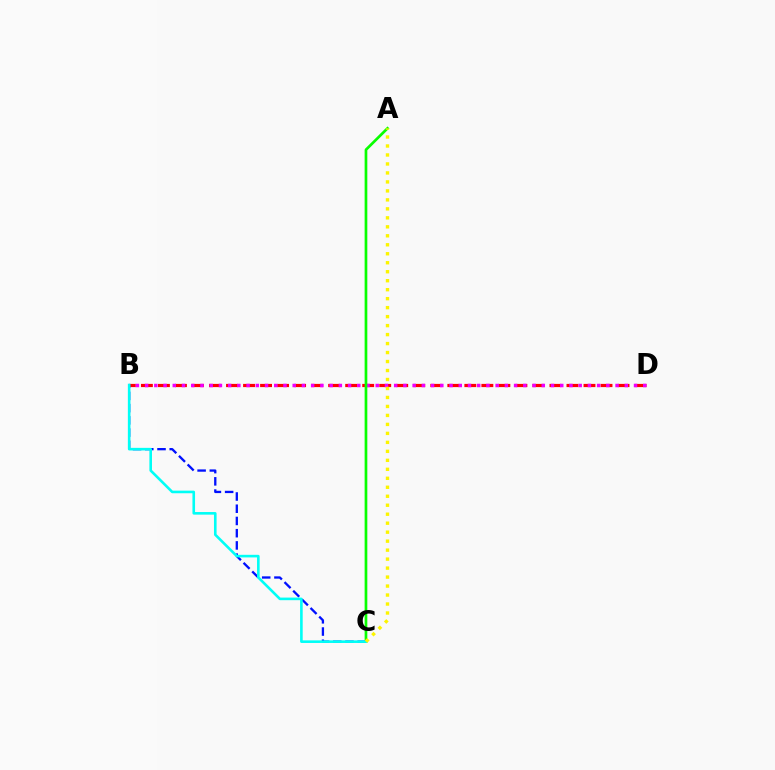{('B', 'D'): [{'color': '#ff0000', 'line_style': 'dashed', 'thickness': 2.31}, {'color': '#ee00ff', 'line_style': 'dotted', 'thickness': 2.51}], ('B', 'C'): [{'color': '#0010ff', 'line_style': 'dashed', 'thickness': 1.66}, {'color': '#00fff6', 'line_style': 'solid', 'thickness': 1.88}], ('A', 'C'): [{'color': '#08ff00', 'line_style': 'solid', 'thickness': 1.94}, {'color': '#fcf500', 'line_style': 'dotted', 'thickness': 2.44}]}